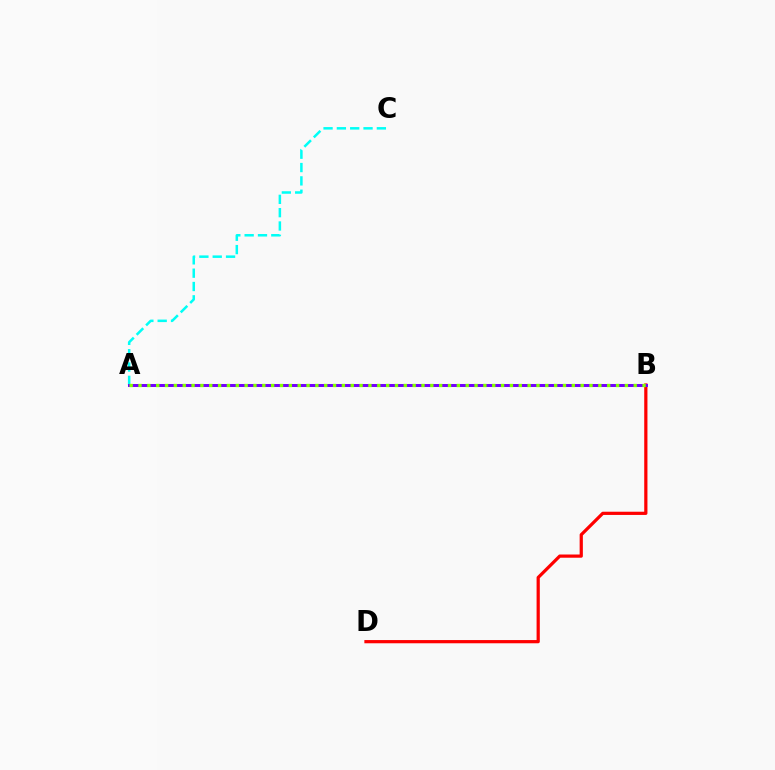{('A', 'C'): [{'color': '#00fff6', 'line_style': 'dashed', 'thickness': 1.81}], ('B', 'D'): [{'color': '#ff0000', 'line_style': 'solid', 'thickness': 2.31}], ('A', 'B'): [{'color': '#7200ff', 'line_style': 'solid', 'thickness': 2.14}, {'color': '#84ff00', 'line_style': 'dotted', 'thickness': 2.4}]}